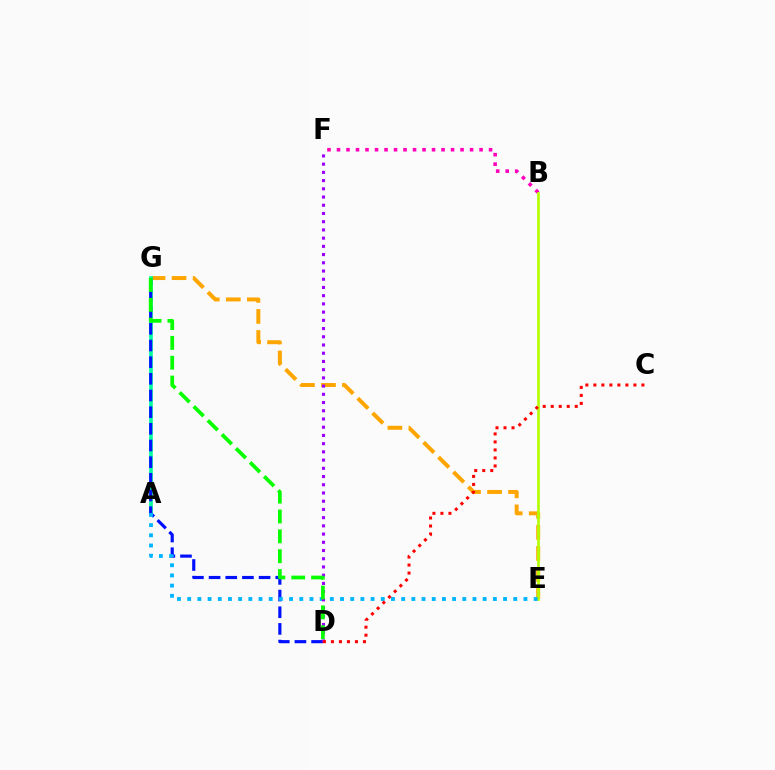{('E', 'G'): [{'color': '#ffa500', 'line_style': 'dashed', 'thickness': 2.86}], ('B', 'F'): [{'color': '#ff00bd', 'line_style': 'dotted', 'thickness': 2.58}], ('A', 'G'): [{'color': '#00ff9d', 'line_style': 'solid', 'thickness': 2.64}], ('D', 'G'): [{'color': '#0010ff', 'line_style': 'dashed', 'thickness': 2.26}, {'color': '#08ff00', 'line_style': 'dashed', 'thickness': 2.7}], ('B', 'E'): [{'color': '#b3ff00', 'line_style': 'solid', 'thickness': 1.91}], ('A', 'E'): [{'color': '#00b5ff', 'line_style': 'dotted', 'thickness': 2.77}], ('D', 'F'): [{'color': '#9b00ff', 'line_style': 'dotted', 'thickness': 2.23}], ('C', 'D'): [{'color': '#ff0000', 'line_style': 'dotted', 'thickness': 2.17}]}